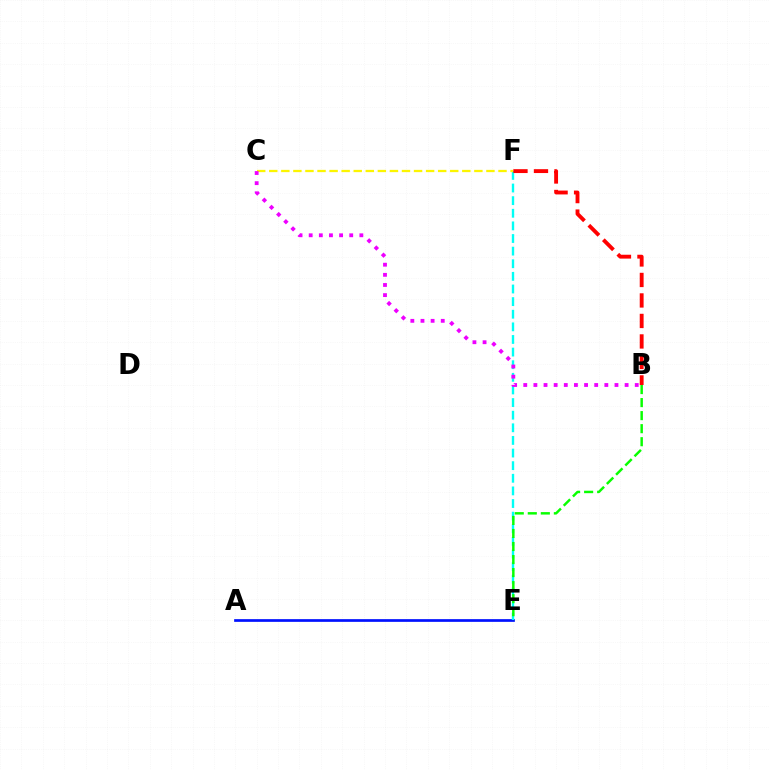{('A', 'E'): [{'color': '#0010ff', 'line_style': 'solid', 'thickness': 1.95}], ('E', 'F'): [{'color': '#00fff6', 'line_style': 'dashed', 'thickness': 1.71}], ('B', 'E'): [{'color': '#08ff00', 'line_style': 'dashed', 'thickness': 1.77}], ('B', 'F'): [{'color': '#ff0000', 'line_style': 'dashed', 'thickness': 2.78}], ('C', 'F'): [{'color': '#fcf500', 'line_style': 'dashed', 'thickness': 1.64}], ('B', 'C'): [{'color': '#ee00ff', 'line_style': 'dotted', 'thickness': 2.75}]}